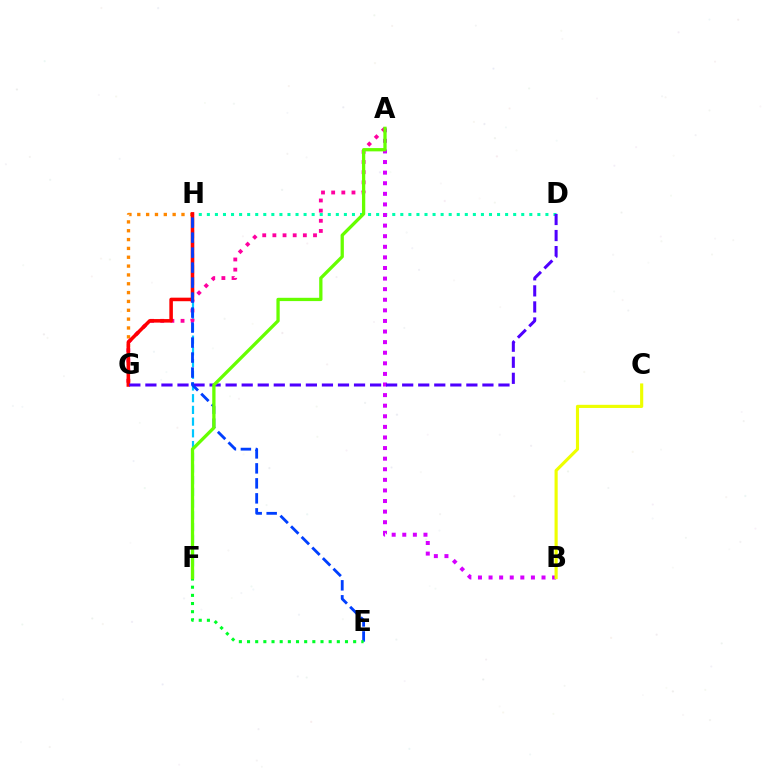{('F', 'H'): [{'color': '#00c7ff', 'line_style': 'dashed', 'thickness': 1.59}], ('D', 'H'): [{'color': '#00ffaf', 'line_style': 'dotted', 'thickness': 2.19}], ('A', 'B'): [{'color': '#d600ff', 'line_style': 'dotted', 'thickness': 2.88}], ('A', 'G'): [{'color': '#ff00a0', 'line_style': 'dotted', 'thickness': 2.76}], ('G', 'H'): [{'color': '#ff8800', 'line_style': 'dotted', 'thickness': 2.4}, {'color': '#ff0000', 'line_style': 'solid', 'thickness': 2.55}], ('D', 'G'): [{'color': '#4f00ff', 'line_style': 'dashed', 'thickness': 2.18}], ('E', 'H'): [{'color': '#003fff', 'line_style': 'dashed', 'thickness': 2.04}], ('E', 'F'): [{'color': '#00ff27', 'line_style': 'dotted', 'thickness': 2.22}], ('A', 'F'): [{'color': '#66ff00', 'line_style': 'solid', 'thickness': 2.36}], ('B', 'C'): [{'color': '#eeff00', 'line_style': 'solid', 'thickness': 2.26}]}